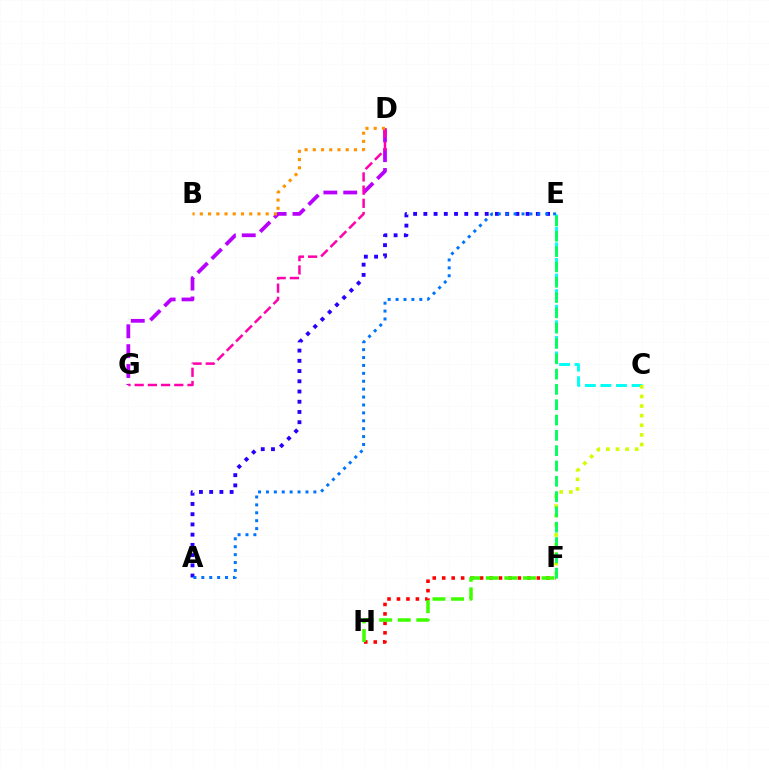{('D', 'G'): [{'color': '#b900ff', 'line_style': 'dashed', 'thickness': 2.7}, {'color': '#ff00ac', 'line_style': 'dashed', 'thickness': 1.79}], ('F', 'H'): [{'color': '#ff0000', 'line_style': 'dotted', 'thickness': 2.57}, {'color': '#3dff00', 'line_style': 'dashed', 'thickness': 2.52}], ('A', 'E'): [{'color': '#2500ff', 'line_style': 'dotted', 'thickness': 2.78}, {'color': '#0074ff', 'line_style': 'dotted', 'thickness': 2.15}], ('C', 'E'): [{'color': '#00fff6', 'line_style': 'dashed', 'thickness': 2.12}], ('B', 'D'): [{'color': '#ff9400', 'line_style': 'dotted', 'thickness': 2.24}], ('C', 'F'): [{'color': '#d1ff00', 'line_style': 'dotted', 'thickness': 2.61}], ('E', 'F'): [{'color': '#00ff5c', 'line_style': 'dashed', 'thickness': 2.08}]}